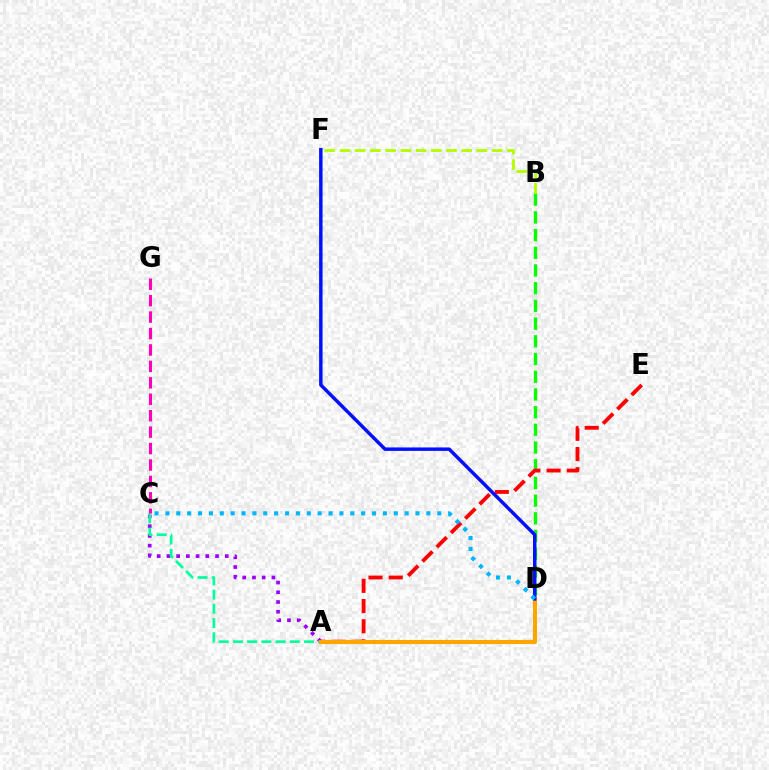{('A', 'C'): [{'color': '#9b00ff', 'line_style': 'dotted', 'thickness': 2.64}, {'color': '#00ff9d', 'line_style': 'dashed', 'thickness': 1.93}], ('B', 'D'): [{'color': '#08ff00', 'line_style': 'dashed', 'thickness': 2.41}], ('A', 'E'): [{'color': '#ff0000', 'line_style': 'dashed', 'thickness': 2.75}], ('A', 'D'): [{'color': '#ffa500', 'line_style': 'solid', 'thickness': 2.95}], ('D', 'F'): [{'color': '#0010ff', 'line_style': 'solid', 'thickness': 2.49}], ('B', 'F'): [{'color': '#b3ff00', 'line_style': 'dashed', 'thickness': 2.07}], ('C', 'D'): [{'color': '#00b5ff', 'line_style': 'dotted', 'thickness': 2.95}], ('C', 'G'): [{'color': '#ff00bd', 'line_style': 'dashed', 'thickness': 2.23}]}